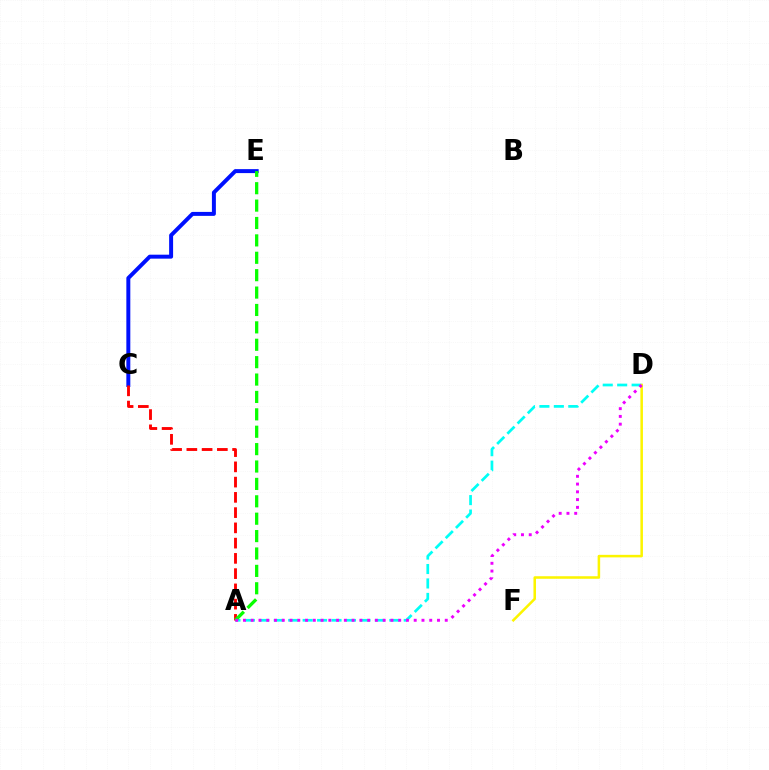{('A', 'D'): [{'color': '#00fff6', 'line_style': 'dashed', 'thickness': 1.96}, {'color': '#ee00ff', 'line_style': 'dotted', 'thickness': 2.11}], ('C', 'E'): [{'color': '#0010ff', 'line_style': 'solid', 'thickness': 2.85}], ('A', 'C'): [{'color': '#ff0000', 'line_style': 'dashed', 'thickness': 2.07}], ('A', 'E'): [{'color': '#08ff00', 'line_style': 'dashed', 'thickness': 2.36}], ('D', 'F'): [{'color': '#fcf500', 'line_style': 'solid', 'thickness': 1.83}]}